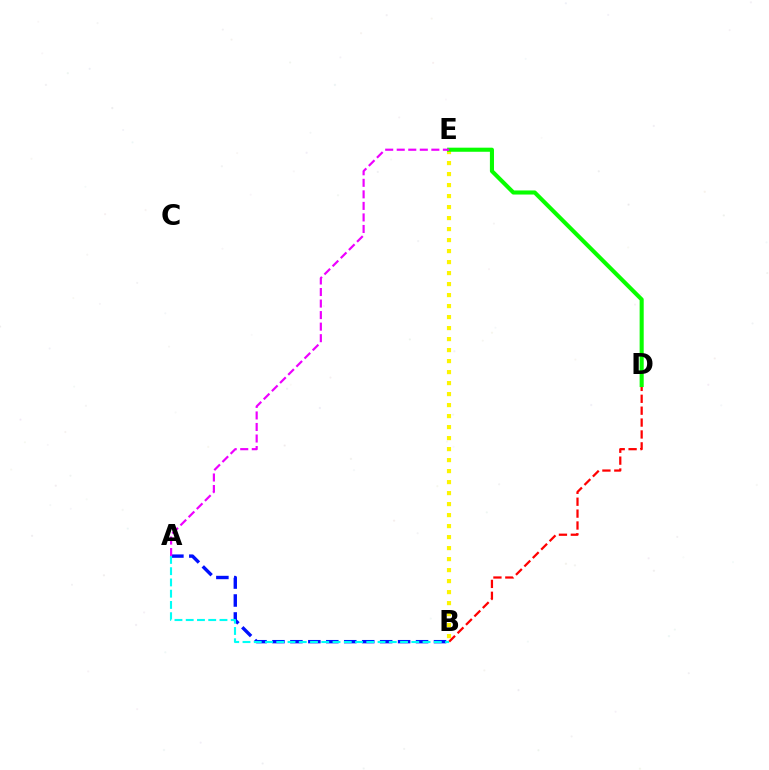{('B', 'E'): [{'color': '#fcf500', 'line_style': 'dotted', 'thickness': 2.99}], ('B', 'D'): [{'color': '#ff0000', 'line_style': 'dashed', 'thickness': 1.62}], ('A', 'B'): [{'color': '#0010ff', 'line_style': 'dashed', 'thickness': 2.44}, {'color': '#00fff6', 'line_style': 'dashed', 'thickness': 1.53}], ('D', 'E'): [{'color': '#08ff00', 'line_style': 'solid', 'thickness': 2.94}], ('A', 'E'): [{'color': '#ee00ff', 'line_style': 'dashed', 'thickness': 1.57}]}